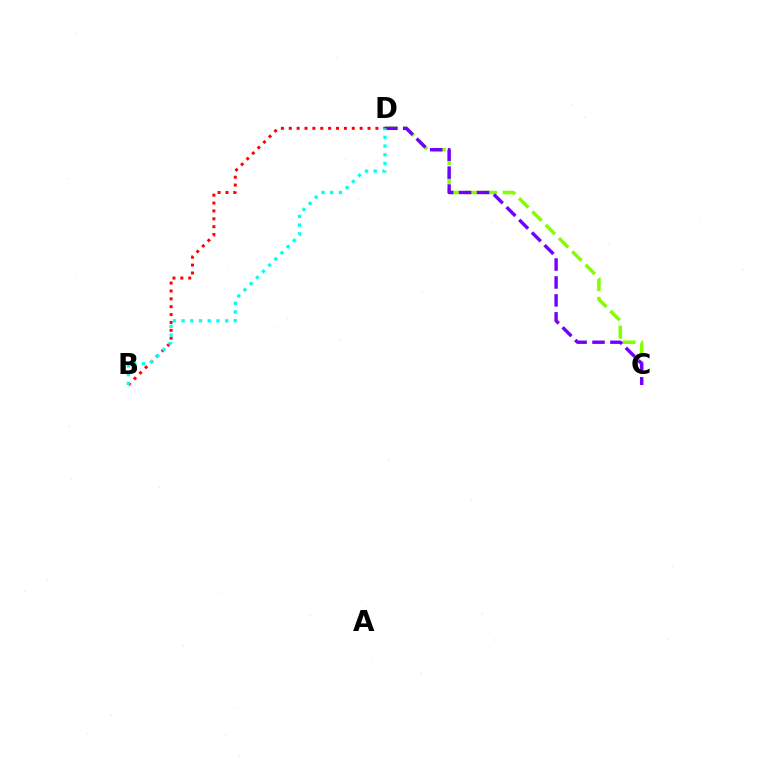{('B', 'D'): [{'color': '#ff0000', 'line_style': 'dotted', 'thickness': 2.14}, {'color': '#00fff6', 'line_style': 'dotted', 'thickness': 2.37}], ('C', 'D'): [{'color': '#84ff00', 'line_style': 'dashed', 'thickness': 2.56}, {'color': '#7200ff', 'line_style': 'dashed', 'thickness': 2.44}]}